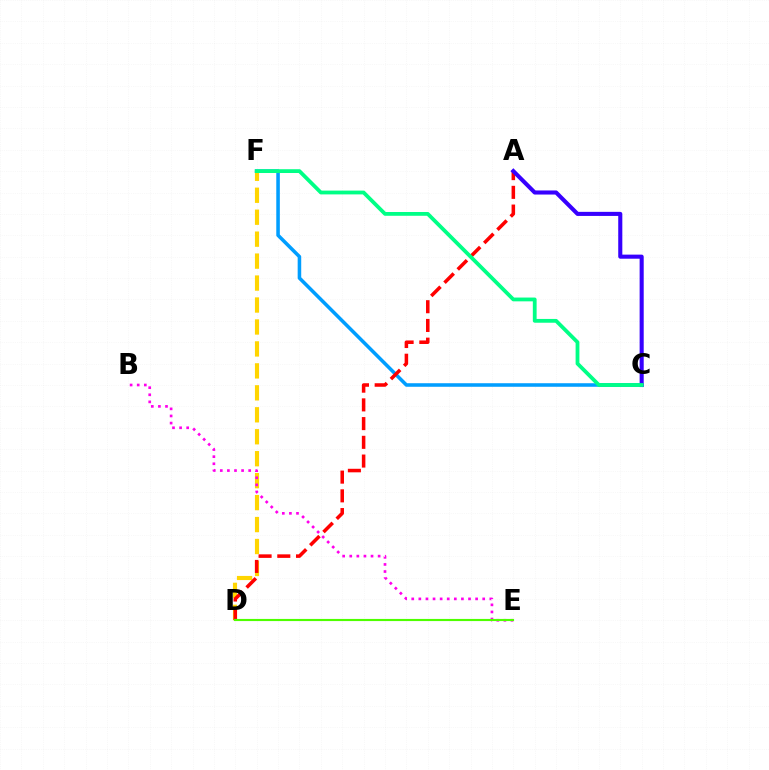{('D', 'F'): [{'color': '#ffd500', 'line_style': 'dashed', 'thickness': 2.98}], ('C', 'F'): [{'color': '#009eff', 'line_style': 'solid', 'thickness': 2.56}, {'color': '#00ff86', 'line_style': 'solid', 'thickness': 2.73}], ('A', 'D'): [{'color': '#ff0000', 'line_style': 'dashed', 'thickness': 2.54}], ('B', 'E'): [{'color': '#ff00ed', 'line_style': 'dotted', 'thickness': 1.93}], ('A', 'C'): [{'color': '#3700ff', 'line_style': 'solid', 'thickness': 2.94}], ('D', 'E'): [{'color': '#4fff00', 'line_style': 'solid', 'thickness': 1.54}]}